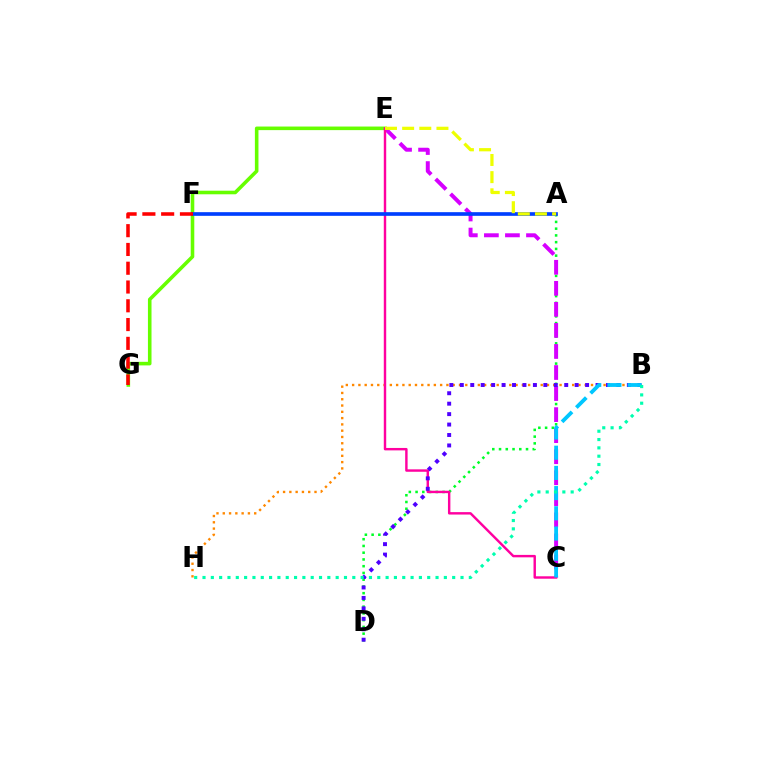{('A', 'D'): [{'color': '#00ff27', 'line_style': 'dotted', 'thickness': 1.83}], ('E', 'G'): [{'color': '#66ff00', 'line_style': 'solid', 'thickness': 2.58}], ('B', 'H'): [{'color': '#ff8800', 'line_style': 'dotted', 'thickness': 1.71}, {'color': '#00ffaf', 'line_style': 'dotted', 'thickness': 2.26}], ('C', 'E'): [{'color': '#d600ff', 'line_style': 'dashed', 'thickness': 2.86}, {'color': '#ff00a0', 'line_style': 'solid', 'thickness': 1.75}], ('B', 'D'): [{'color': '#4f00ff', 'line_style': 'dotted', 'thickness': 2.84}], ('B', 'C'): [{'color': '#00c7ff', 'line_style': 'dashed', 'thickness': 2.74}], ('A', 'F'): [{'color': '#003fff', 'line_style': 'solid', 'thickness': 2.64}], ('F', 'G'): [{'color': '#ff0000', 'line_style': 'dashed', 'thickness': 2.55}], ('A', 'E'): [{'color': '#eeff00', 'line_style': 'dashed', 'thickness': 2.33}]}